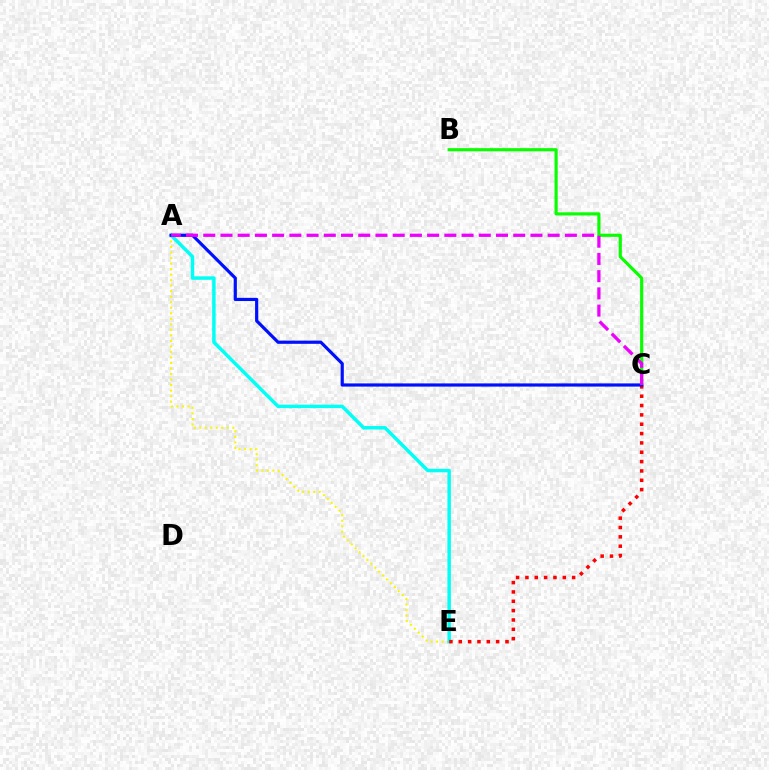{('A', 'E'): [{'color': '#fcf500', 'line_style': 'dotted', 'thickness': 1.5}, {'color': '#00fff6', 'line_style': 'solid', 'thickness': 2.49}], ('B', 'C'): [{'color': '#08ff00', 'line_style': 'solid', 'thickness': 2.26}], ('C', 'E'): [{'color': '#ff0000', 'line_style': 'dotted', 'thickness': 2.54}], ('A', 'C'): [{'color': '#0010ff', 'line_style': 'solid', 'thickness': 2.29}, {'color': '#ee00ff', 'line_style': 'dashed', 'thickness': 2.34}]}